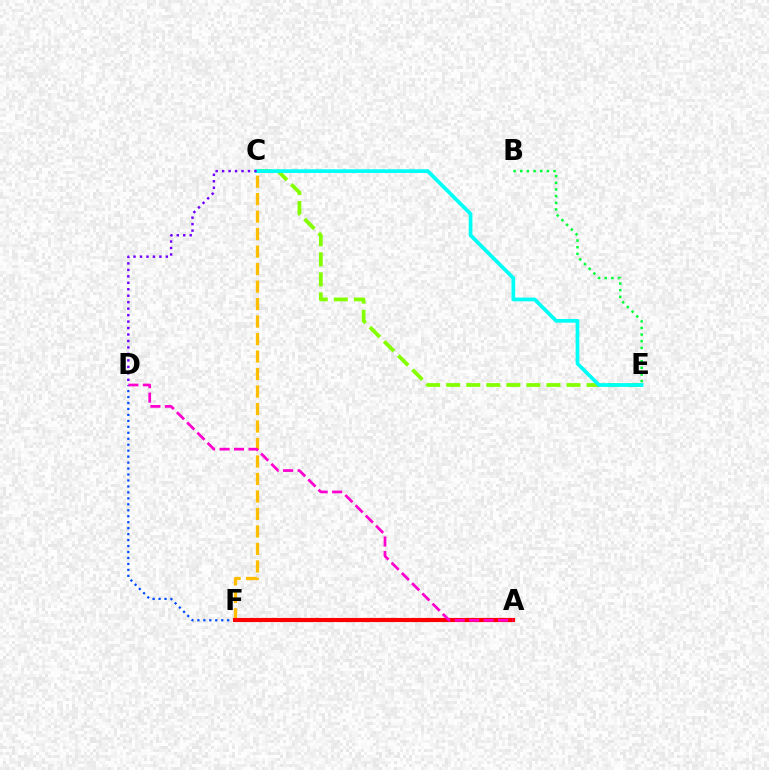{('C', 'E'): [{'color': '#84ff00', 'line_style': 'dashed', 'thickness': 2.72}, {'color': '#00fff6', 'line_style': 'solid', 'thickness': 2.68}], ('D', 'F'): [{'color': '#004bff', 'line_style': 'dotted', 'thickness': 1.62}], ('C', 'F'): [{'color': '#ffbd00', 'line_style': 'dashed', 'thickness': 2.38}], ('C', 'D'): [{'color': '#7200ff', 'line_style': 'dotted', 'thickness': 1.76}], ('A', 'F'): [{'color': '#ff0000', 'line_style': 'solid', 'thickness': 2.98}], ('A', 'D'): [{'color': '#ff00cf', 'line_style': 'dashed', 'thickness': 1.97}], ('B', 'E'): [{'color': '#00ff39', 'line_style': 'dotted', 'thickness': 1.81}]}